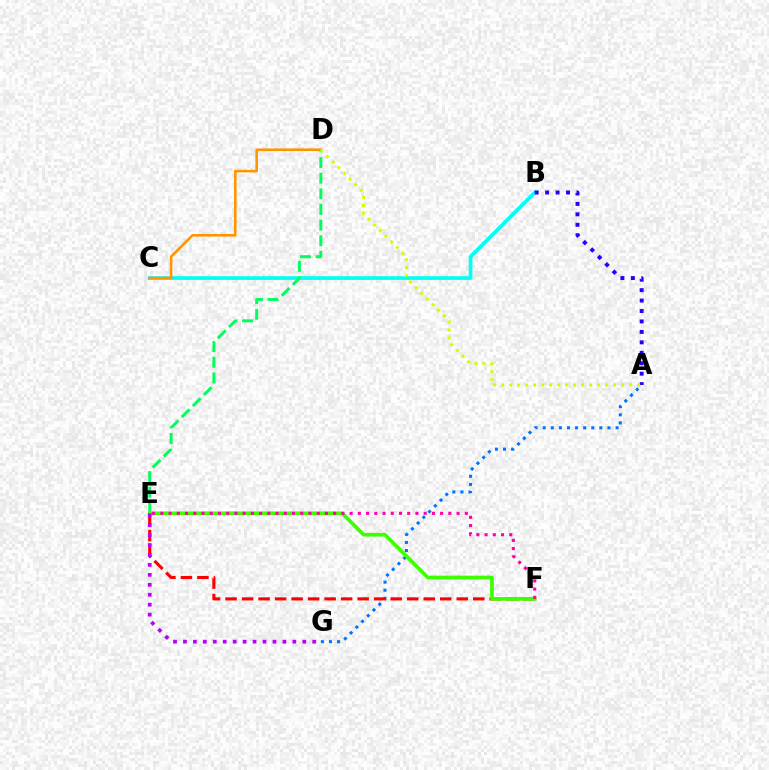{('A', 'G'): [{'color': '#0074ff', 'line_style': 'dotted', 'thickness': 2.2}], ('B', 'C'): [{'color': '#00fff6', 'line_style': 'solid', 'thickness': 2.66}], ('A', 'B'): [{'color': '#2500ff', 'line_style': 'dotted', 'thickness': 2.84}], ('C', 'D'): [{'color': '#ff9400', 'line_style': 'solid', 'thickness': 1.85}], ('D', 'E'): [{'color': '#00ff5c', 'line_style': 'dashed', 'thickness': 2.13}], ('E', 'F'): [{'color': '#ff0000', 'line_style': 'dashed', 'thickness': 2.24}, {'color': '#3dff00', 'line_style': 'solid', 'thickness': 2.66}, {'color': '#ff00ac', 'line_style': 'dotted', 'thickness': 2.24}], ('A', 'D'): [{'color': '#d1ff00', 'line_style': 'dotted', 'thickness': 2.17}], ('E', 'G'): [{'color': '#b900ff', 'line_style': 'dotted', 'thickness': 2.7}]}